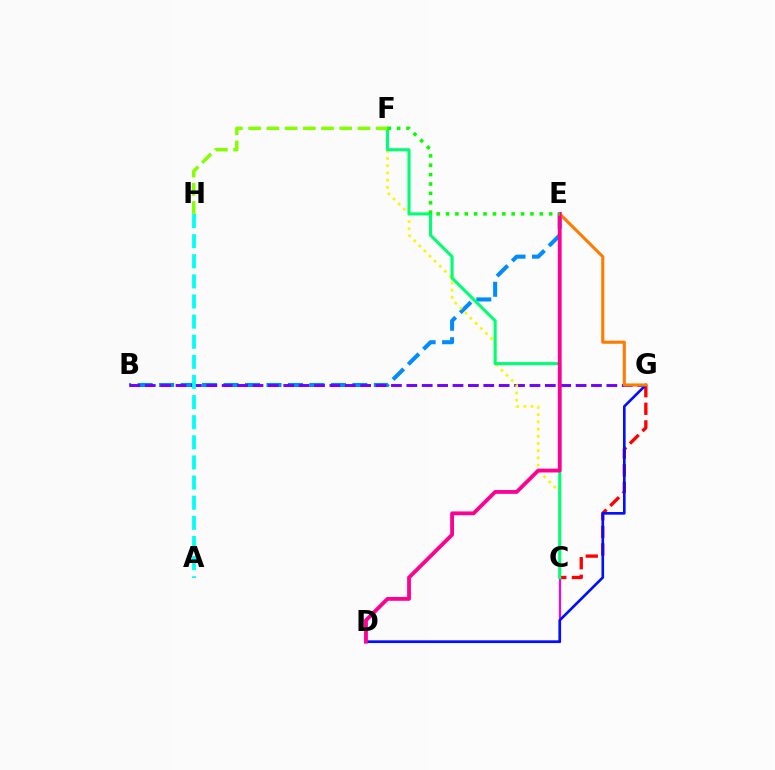{('C', 'G'): [{'color': '#ff0000', 'line_style': 'dashed', 'thickness': 2.39}], ('B', 'E'): [{'color': '#008cff', 'line_style': 'dashed', 'thickness': 2.92}], ('C', 'D'): [{'color': '#ee00ff', 'line_style': 'solid', 'thickness': 1.57}], ('B', 'G'): [{'color': '#7200ff', 'line_style': 'dashed', 'thickness': 2.09}], ('D', 'G'): [{'color': '#0010ff', 'line_style': 'solid', 'thickness': 1.89}], ('E', 'G'): [{'color': '#ff7c00', 'line_style': 'solid', 'thickness': 2.22}], ('C', 'F'): [{'color': '#fcf500', 'line_style': 'dotted', 'thickness': 1.96}, {'color': '#00ff74', 'line_style': 'solid', 'thickness': 2.22}], ('D', 'E'): [{'color': '#ff0094', 'line_style': 'solid', 'thickness': 2.75}], ('F', 'H'): [{'color': '#84ff00', 'line_style': 'dashed', 'thickness': 2.47}], ('A', 'H'): [{'color': '#00fff6', 'line_style': 'dashed', 'thickness': 2.73}], ('E', 'F'): [{'color': '#08ff00', 'line_style': 'dotted', 'thickness': 2.55}]}